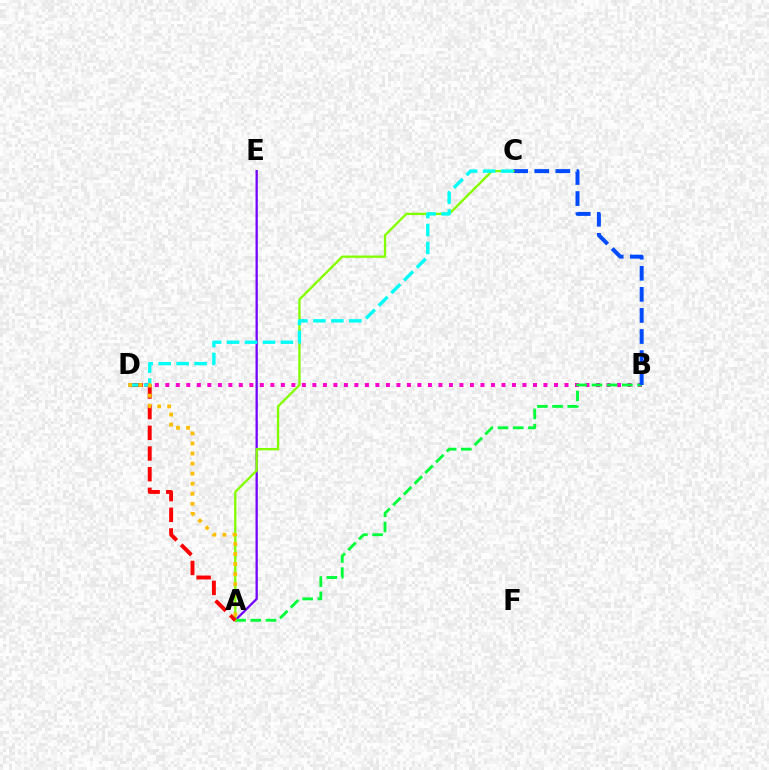{('B', 'D'): [{'color': '#ff00cf', 'line_style': 'dotted', 'thickness': 2.85}], ('A', 'E'): [{'color': '#7200ff', 'line_style': 'solid', 'thickness': 1.64}], ('A', 'B'): [{'color': '#00ff39', 'line_style': 'dashed', 'thickness': 2.06}], ('B', 'C'): [{'color': '#004bff', 'line_style': 'dashed', 'thickness': 2.86}], ('A', 'C'): [{'color': '#84ff00', 'line_style': 'solid', 'thickness': 1.68}], ('A', 'D'): [{'color': '#ff0000', 'line_style': 'dashed', 'thickness': 2.81}, {'color': '#ffbd00', 'line_style': 'dotted', 'thickness': 2.73}], ('C', 'D'): [{'color': '#00fff6', 'line_style': 'dashed', 'thickness': 2.44}]}